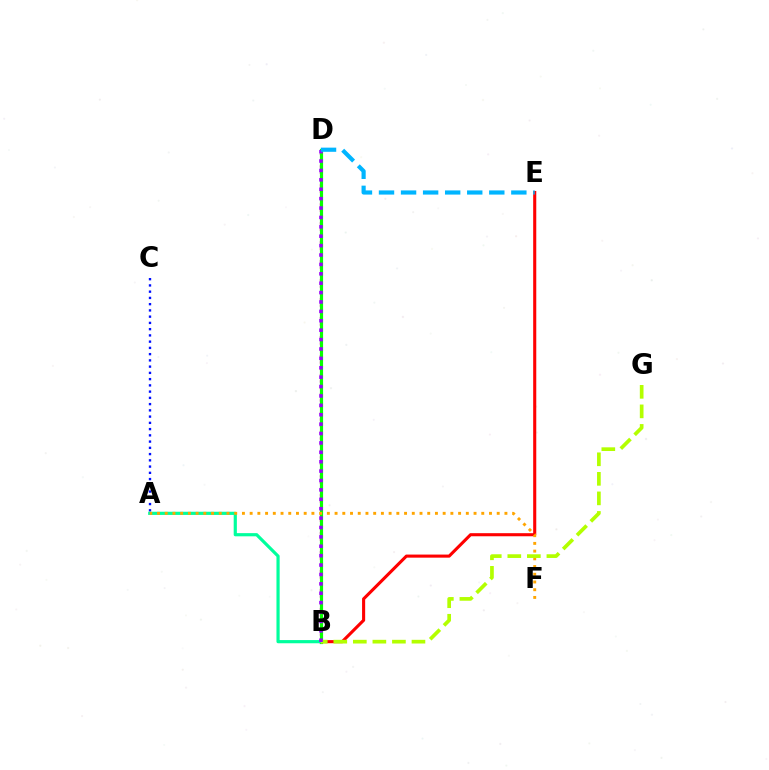{('B', 'D'): [{'color': '#ff00bd', 'line_style': 'dotted', 'thickness': 1.72}, {'color': '#08ff00', 'line_style': 'solid', 'thickness': 2.28}, {'color': '#9b00ff', 'line_style': 'dotted', 'thickness': 2.55}], ('A', 'C'): [{'color': '#0010ff', 'line_style': 'dotted', 'thickness': 1.7}], ('B', 'E'): [{'color': '#ff0000', 'line_style': 'solid', 'thickness': 2.22}], ('A', 'B'): [{'color': '#00ff9d', 'line_style': 'solid', 'thickness': 2.29}], ('A', 'F'): [{'color': '#ffa500', 'line_style': 'dotted', 'thickness': 2.1}], ('B', 'G'): [{'color': '#b3ff00', 'line_style': 'dashed', 'thickness': 2.65}], ('D', 'E'): [{'color': '#00b5ff', 'line_style': 'dashed', 'thickness': 3.0}]}